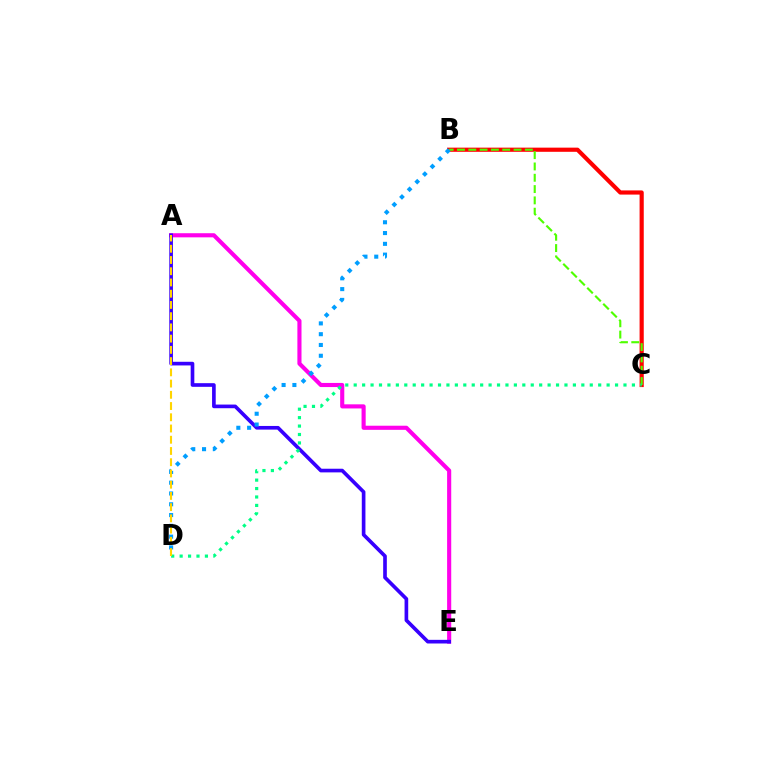{('B', 'C'): [{'color': '#ff0000', 'line_style': 'solid', 'thickness': 3.0}, {'color': '#4fff00', 'line_style': 'dashed', 'thickness': 1.54}], ('A', 'E'): [{'color': '#ff00ed', 'line_style': 'solid', 'thickness': 2.96}, {'color': '#3700ff', 'line_style': 'solid', 'thickness': 2.63}], ('C', 'D'): [{'color': '#00ff86', 'line_style': 'dotted', 'thickness': 2.29}], ('B', 'D'): [{'color': '#009eff', 'line_style': 'dotted', 'thickness': 2.93}], ('A', 'D'): [{'color': '#ffd500', 'line_style': 'dashed', 'thickness': 1.53}]}